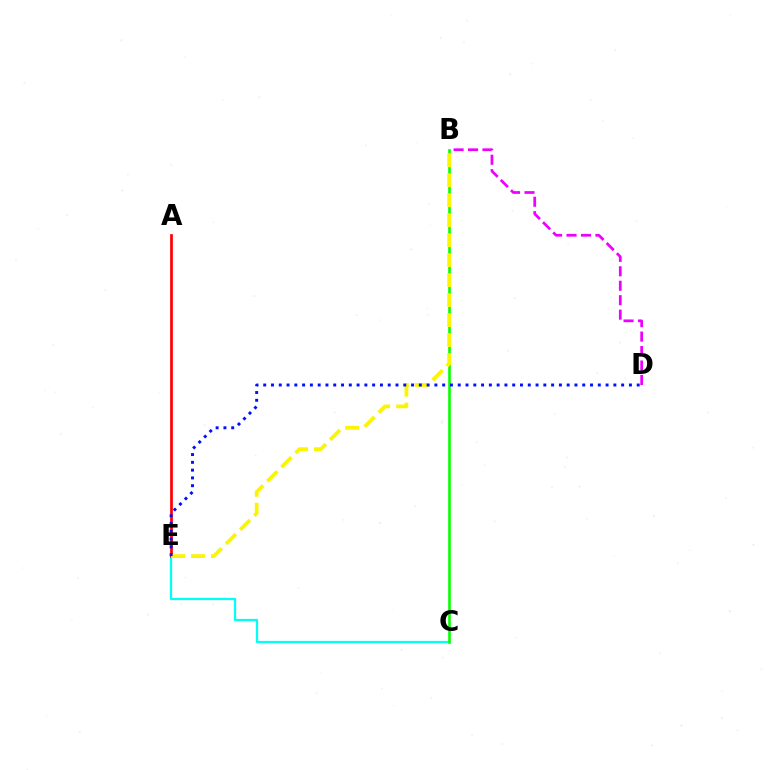{('C', 'E'): [{'color': '#00fff6', 'line_style': 'solid', 'thickness': 1.61}], ('B', 'C'): [{'color': '#08ff00', 'line_style': 'solid', 'thickness': 1.89}], ('A', 'E'): [{'color': '#ff0000', 'line_style': 'solid', 'thickness': 1.95}], ('B', 'E'): [{'color': '#fcf500', 'line_style': 'dashed', 'thickness': 2.71}], ('D', 'E'): [{'color': '#0010ff', 'line_style': 'dotted', 'thickness': 2.11}], ('B', 'D'): [{'color': '#ee00ff', 'line_style': 'dashed', 'thickness': 1.96}]}